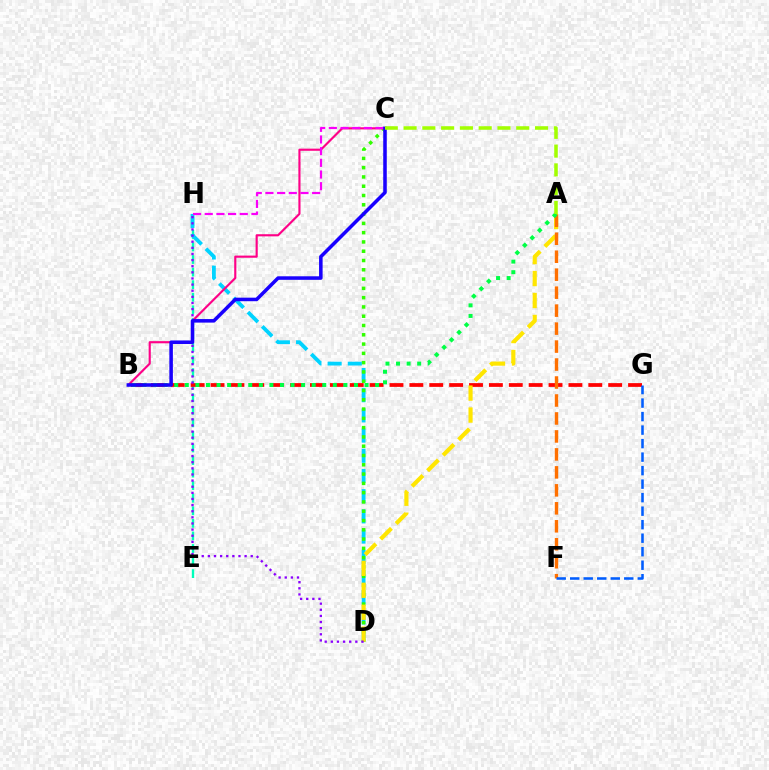{('E', 'H'): [{'color': '#00ffbb', 'line_style': 'dashed', 'thickness': 1.71}], ('D', 'H'): [{'color': '#00d3ff', 'line_style': 'dashed', 'thickness': 2.74}, {'color': '#8a00ff', 'line_style': 'dotted', 'thickness': 1.66}], ('B', 'G'): [{'color': '#ff0000', 'line_style': 'dashed', 'thickness': 2.7}], ('C', 'D'): [{'color': '#31ff00', 'line_style': 'dotted', 'thickness': 2.52}], ('A', 'D'): [{'color': '#ffe600', 'line_style': 'dashed', 'thickness': 2.98}], ('B', 'C'): [{'color': '#ff0088', 'line_style': 'solid', 'thickness': 1.54}, {'color': '#1900ff', 'line_style': 'solid', 'thickness': 2.55}], ('A', 'F'): [{'color': '#ff7000', 'line_style': 'dashed', 'thickness': 2.44}], ('A', 'B'): [{'color': '#00ff45', 'line_style': 'dotted', 'thickness': 2.87}], ('C', 'H'): [{'color': '#fa00f9', 'line_style': 'dashed', 'thickness': 1.59}], ('A', 'C'): [{'color': '#a2ff00', 'line_style': 'dashed', 'thickness': 2.55}], ('F', 'G'): [{'color': '#005dff', 'line_style': 'dashed', 'thickness': 1.84}]}